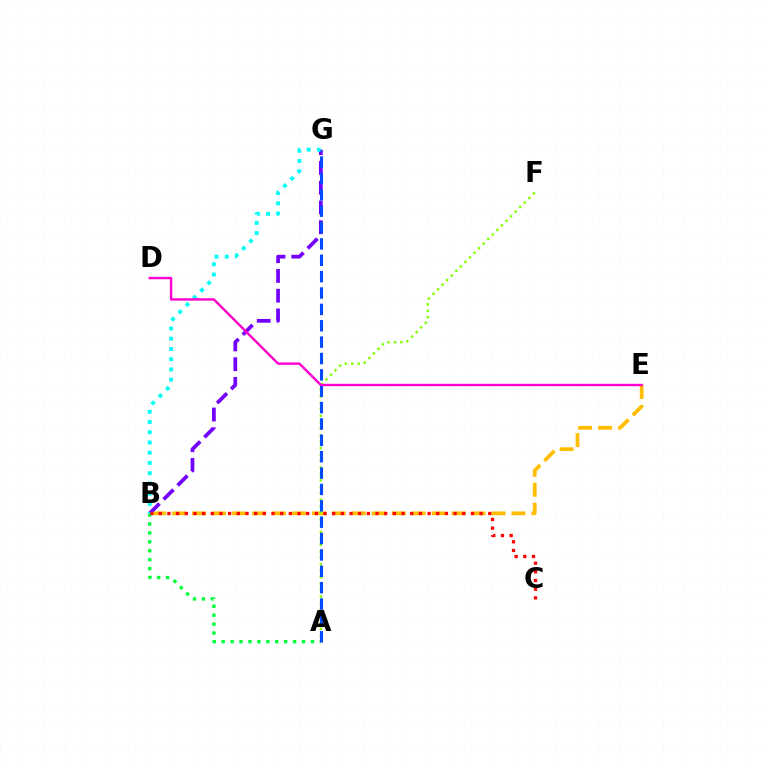{('B', 'E'): [{'color': '#ffbd00', 'line_style': 'dashed', 'thickness': 2.71}], ('A', 'B'): [{'color': '#00ff39', 'line_style': 'dotted', 'thickness': 2.43}], ('A', 'F'): [{'color': '#84ff00', 'line_style': 'dotted', 'thickness': 1.75}], ('B', 'G'): [{'color': '#7200ff', 'line_style': 'dashed', 'thickness': 2.68}, {'color': '#00fff6', 'line_style': 'dotted', 'thickness': 2.78}], ('B', 'C'): [{'color': '#ff0000', 'line_style': 'dotted', 'thickness': 2.36}], ('A', 'G'): [{'color': '#004bff', 'line_style': 'dashed', 'thickness': 2.22}], ('D', 'E'): [{'color': '#ff00cf', 'line_style': 'solid', 'thickness': 1.73}]}